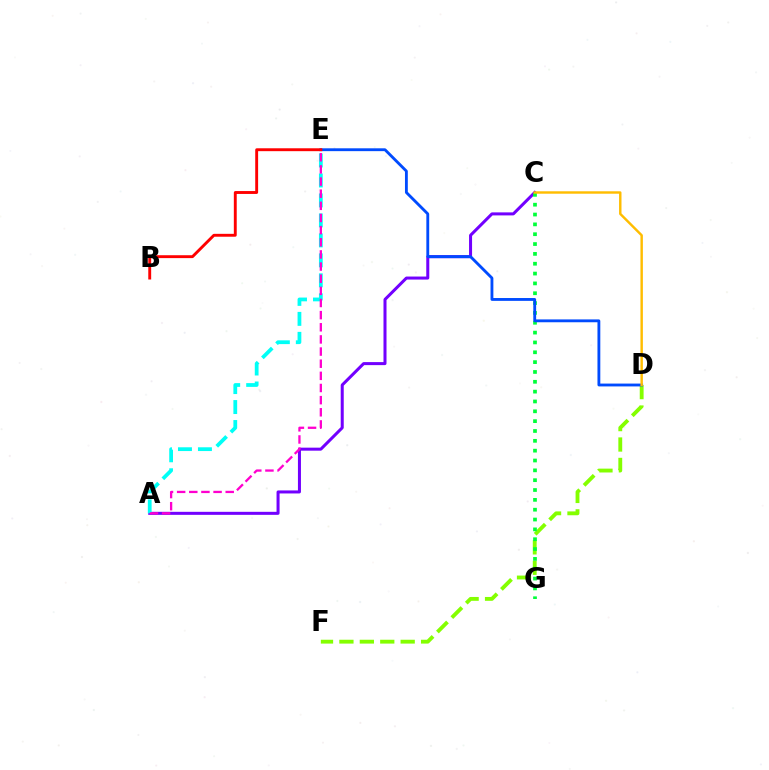{('A', 'C'): [{'color': '#7200ff', 'line_style': 'solid', 'thickness': 2.18}], ('D', 'F'): [{'color': '#84ff00', 'line_style': 'dashed', 'thickness': 2.77}], ('A', 'E'): [{'color': '#00fff6', 'line_style': 'dashed', 'thickness': 2.71}, {'color': '#ff00cf', 'line_style': 'dashed', 'thickness': 1.65}], ('C', 'G'): [{'color': '#00ff39', 'line_style': 'dotted', 'thickness': 2.67}], ('D', 'E'): [{'color': '#004bff', 'line_style': 'solid', 'thickness': 2.05}], ('B', 'E'): [{'color': '#ff0000', 'line_style': 'solid', 'thickness': 2.08}], ('C', 'D'): [{'color': '#ffbd00', 'line_style': 'solid', 'thickness': 1.75}]}